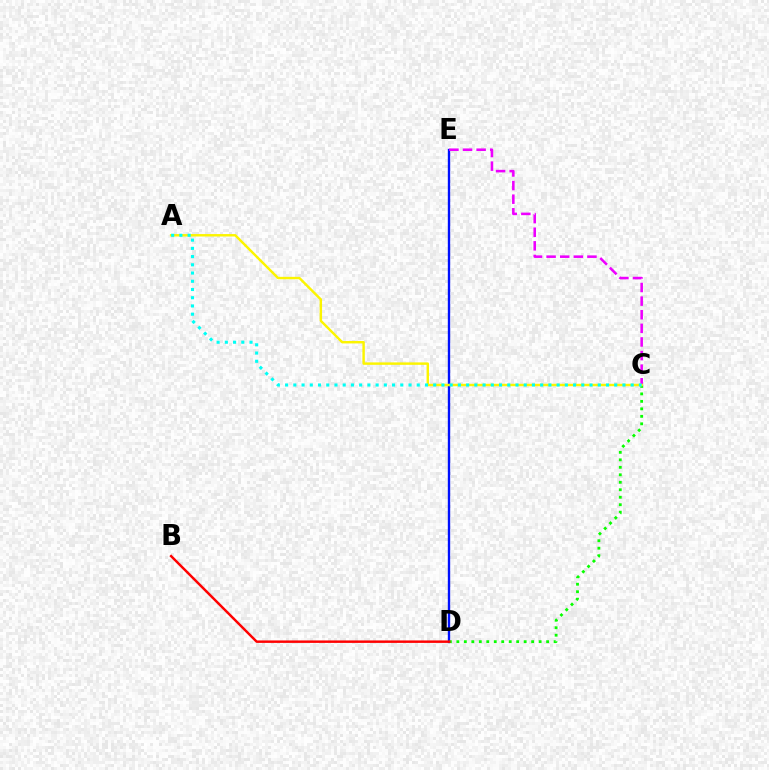{('D', 'E'): [{'color': '#0010ff', 'line_style': 'solid', 'thickness': 1.7}], ('C', 'D'): [{'color': '#08ff00', 'line_style': 'dotted', 'thickness': 2.03}], ('C', 'E'): [{'color': '#ee00ff', 'line_style': 'dashed', 'thickness': 1.85}], ('A', 'C'): [{'color': '#fcf500', 'line_style': 'solid', 'thickness': 1.75}, {'color': '#00fff6', 'line_style': 'dotted', 'thickness': 2.24}], ('B', 'D'): [{'color': '#ff0000', 'line_style': 'solid', 'thickness': 1.77}]}